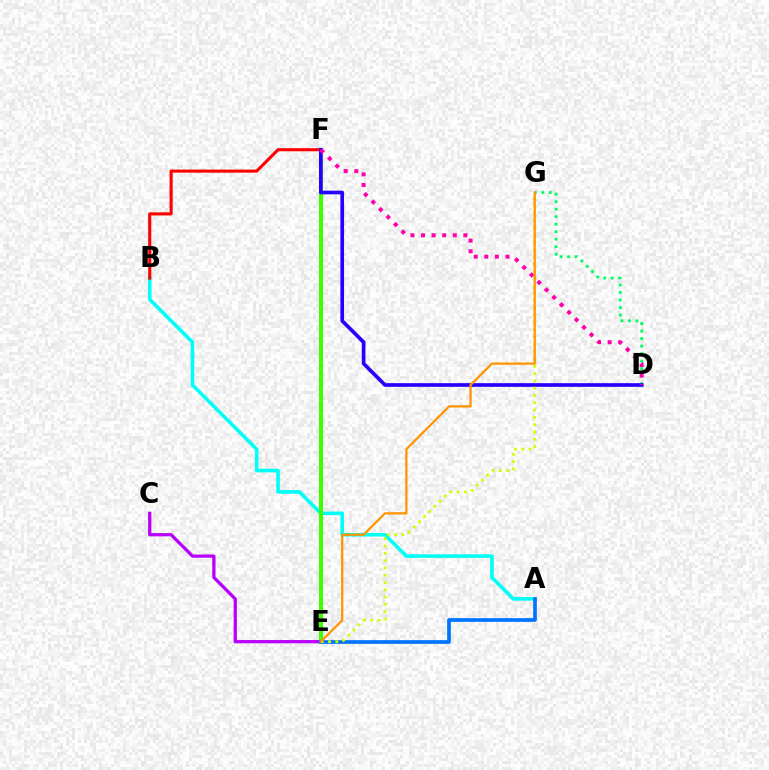{('C', 'E'): [{'color': '#b900ff', 'line_style': 'solid', 'thickness': 2.35}], ('D', 'G'): [{'color': '#00ff5c', 'line_style': 'dotted', 'thickness': 2.04}], ('A', 'B'): [{'color': '#00fff6', 'line_style': 'solid', 'thickness': 2.59}], ('E', 'F'): [{'color': '#3dff00', 'line_style': 'solid', 'thickness': 2.93}], ('B', 'F'): [{'color': '#ff0000', 'line_style': 'solid', 'thickness': 2.22}], ('D', 'F'): [{'color': '#2500ff', 'line_style': 'solid', 'thickness': 2.64}, {'color': '#ff00ac', 'line_style': 'dotted', 'thickness': 2.88}], ('A', 'E'): [{'color': '#0074ff', 'line_style': 'solid', 'thickness': 2.64}], ('E', 'G'): [{'color': '#d1ff00', 'line_style': 'dotted', 'thickness': 1.98}, {'color': '#ff9400', 'line_style': 'solid', 'thickness': 1.62}]}